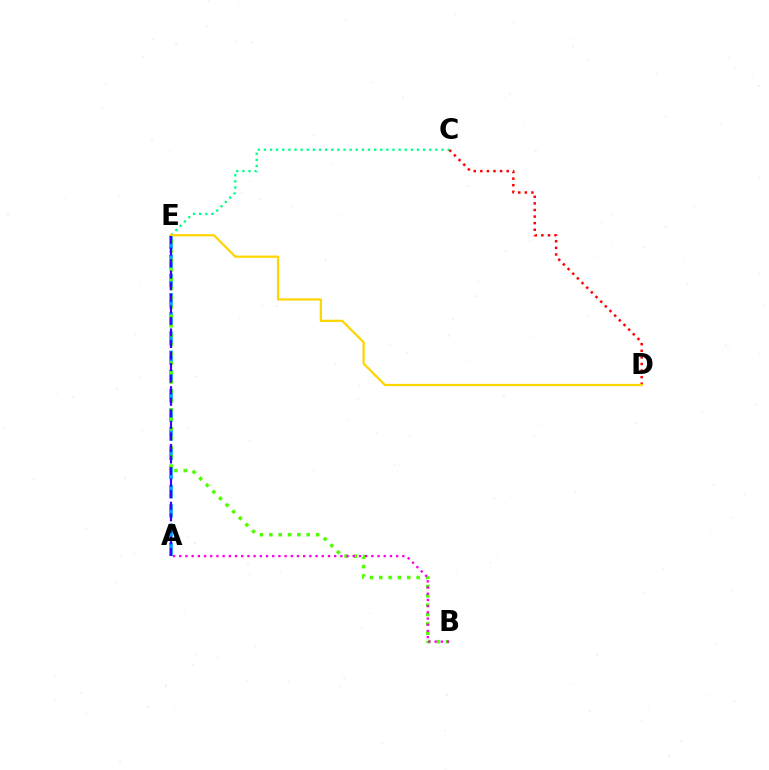{('A', 'E'): [{'color': '#009eff', 'line_style': 'dashed', 'thickness': 2.61}, {'color': '#3700ff', 'line_style': 'dashed', 'thickness': 1.57}], ('B', 'E'): [{'color': '#4fff00', 'line_style': 'dotted', 'thickness': 2.54}], ('C', 'E'): [{'color': '#00ff86', 'line_style': 'dotted', 'thickness': 1.66}], ('A', 'B'): [{'color': '#ff00ed', 'line_style': 'dotted', 'thickness': 1.68}], ('C', 'D'): [{'color': '#ff0000', 'line_style': 'dotted', 'thickness': 1.79}], ('D', 'E'): [{'color': '#ffd500', 'line_style': 'solid', 'thickness': 1.61}]}